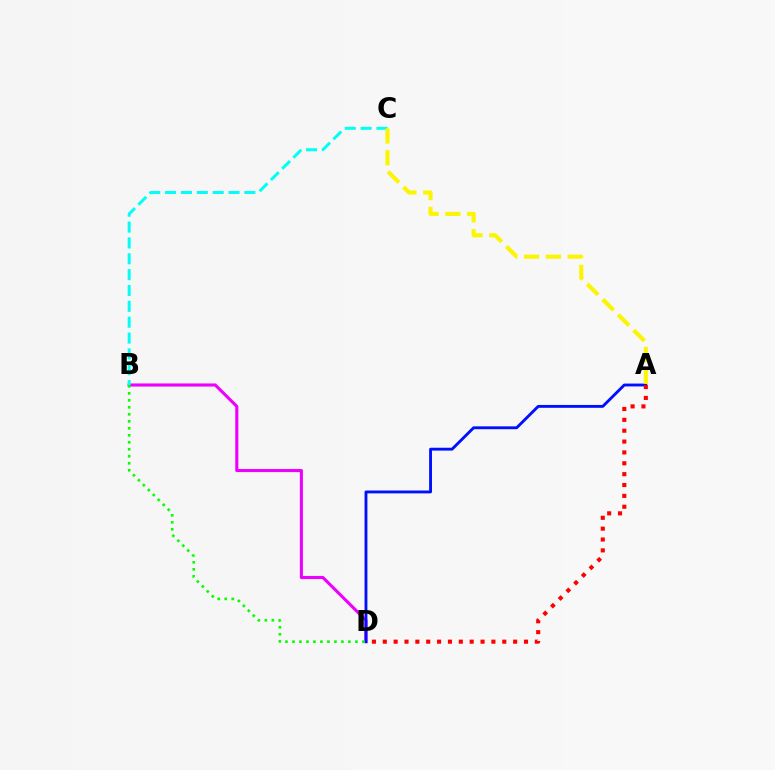{('B', 'D'): [{'color': '#ee00ff', 'line_style': 'solid', 'thickness': 2.23}, {'color': '#08ff00', 'line_style': 'dotted', 'thickness': 1.9}], ('B', 'C'): [{'color': '#00fff6', 'line_style': 'dashed', 'thickness': 2.15}], ('A', 'D'): [{'color': '#0010ff', 'line_style': 'solid', 'thickness': 2.06}, {'color': '#ff0000', 'line_style': 'dotted', 'thickness': 2.95}], ('A', 'C'): [{'color': '#fcf500', 'line_style': 'dashed', 'thickness': 2.96}]}